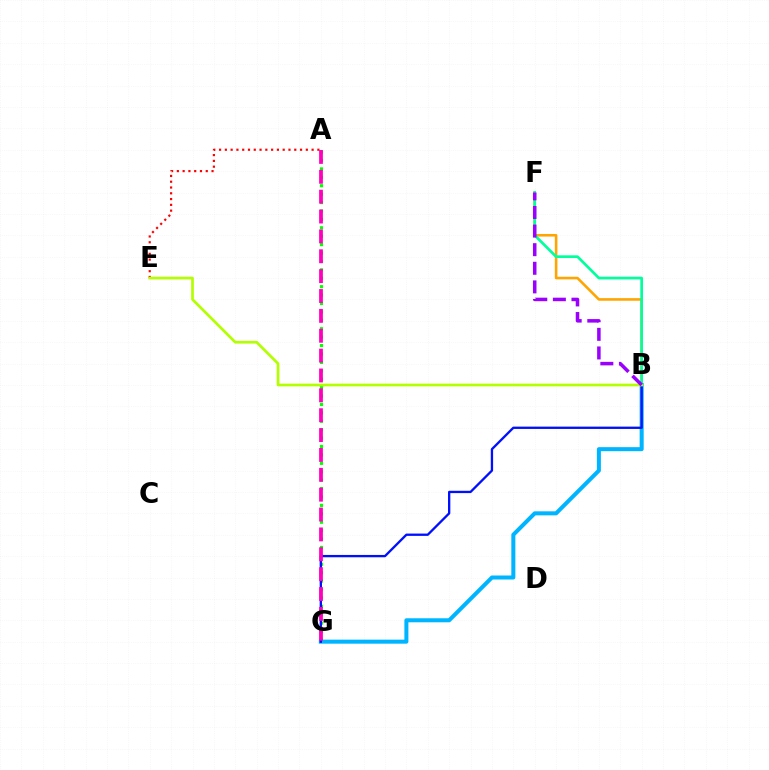{('A', 'G'): [{'color': '#08ff00', 'line_style': 'dotted', 'thickness': 2.29}, {'color': '#ff00bd', 'line_style': 'dashed', 'thickness': 2.7}], ('B', 'F'): [{'color': '#ffa500', 'line_style': 'solid', 'thickness': 1.87}, {'color': '#00ff9d', 'line_style': 'solid', 'thickness': 1.95}, {'color': '#9b00ff', 'line_style': 'dashed', 'thickness': 2.53}], ('B', 'G'): [{'color': '#00b5ff', 'line_style': 'solid', 'thickness': 2.9}, {'color': '#0010ff', 'line_style': 'solid', 'thickness': 1.67}], ('A', 'E'): [{'color': '#ff0000', 'line_style': 'dotted', 'thickness': 1.57}], ('B', 'E'): [{'color': '#b3ff00', 'line_style': 'solid', 'thickness': 1.95}]}